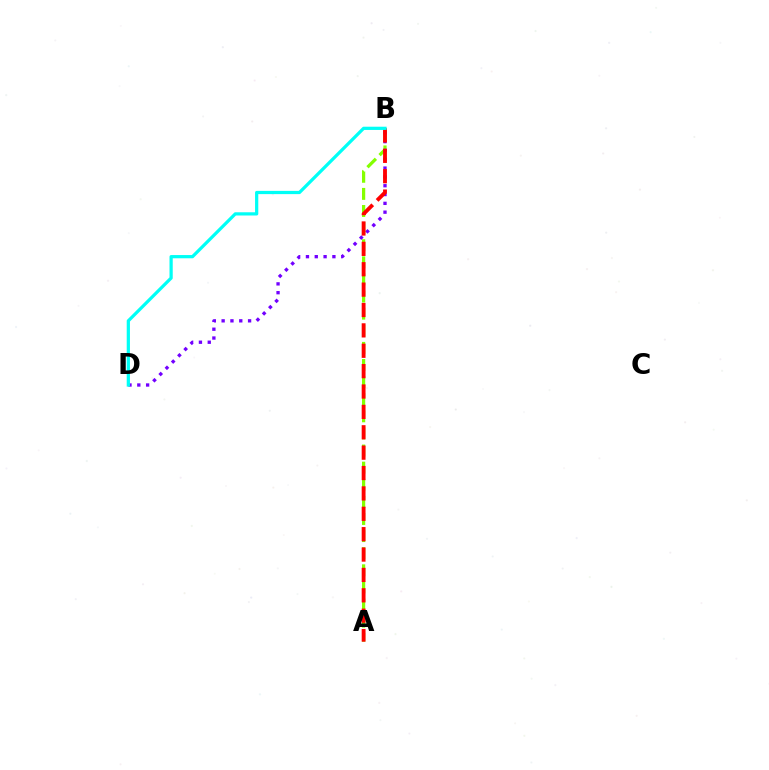{('A', 'B'): [{'color': '#84ff00', 'line_style': 'dashed', 'thickness': 2.32}, {'color': '#ff0000', 'line_style': 'dashed', 'thickness': 2.77}], ('B', 'D'): [{'color': '#7200ff', 'line_style': 'dotted', 'thickness': 2.4}, {'color': '#00fff6', 'line_style': 'solid', 'thickness': 2.33}]}